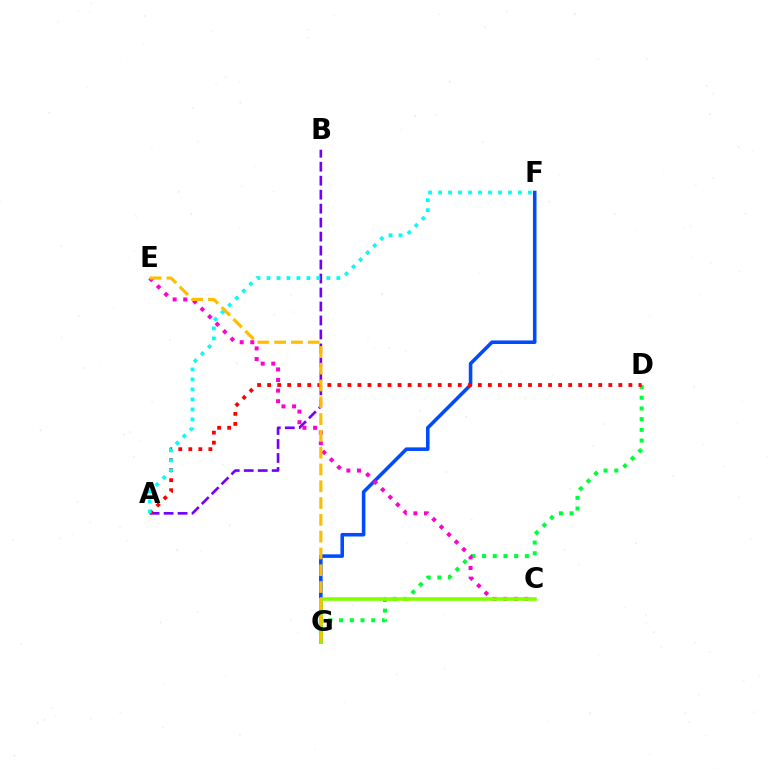{('F', 'G'): [{'color': '#004bff', 'line_style': 'solid', 'thickness': 2.57}], ('A', 'B'): [{'color': '#7200ff', 'line_style': 'dashed', 'thickness': 1.9}], ('D', 'G'): [{'color': '#00ff39', 'line_style': 'dotted', 'thickness': 2.91}], ('C', 'E'): [{'color': '#ff00cf', 'line_style': 'dotted', 'thickness': 2.88}], ('C', 'G'): [{'color': '#84ff00', 'line_style': 'solid', 'thickness': 2.6}], ('A', 'D'): [{'color': '#ff0000', 'line_style': 'dotted', 'thickness': 2.73}], ('A', 'F'): [{'color': '#00fff6', 'line_style': 'dotted', 'thickness': 2.71}], ('E', 'G'): [{'color': '#ffbd00', 'line_style': 'dashed', 'thickness': 2.28}]}